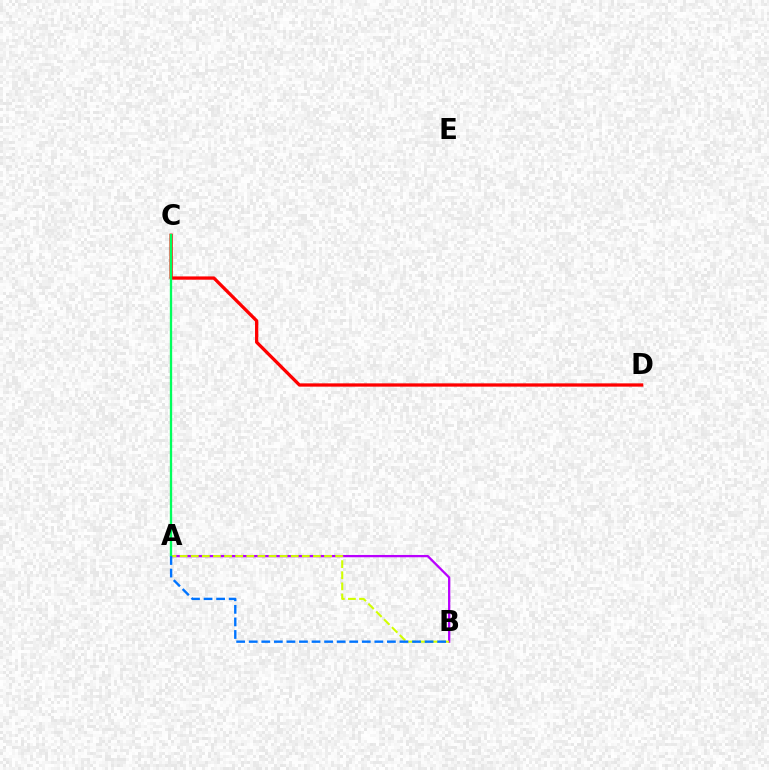{('A', 'B'): [{'color': '#b900ff', 'line_style': 'solid', 'thickness': 1.64}, {'color': '#d1ff00', 'line_style': 'dashed', 'thickness': 1.51}, {'color': '#0074ff', 'line_style': 'dashed', 'thickness': 1.71}], ('C', 'D'): [{'color': '#ff0000', 'line_style': 'solid', 'thickness': 2.36}], ('A', 'C'): [{'color': '#00ff5c', 'line_style': 'solid', 'thickness': 1.67}]}